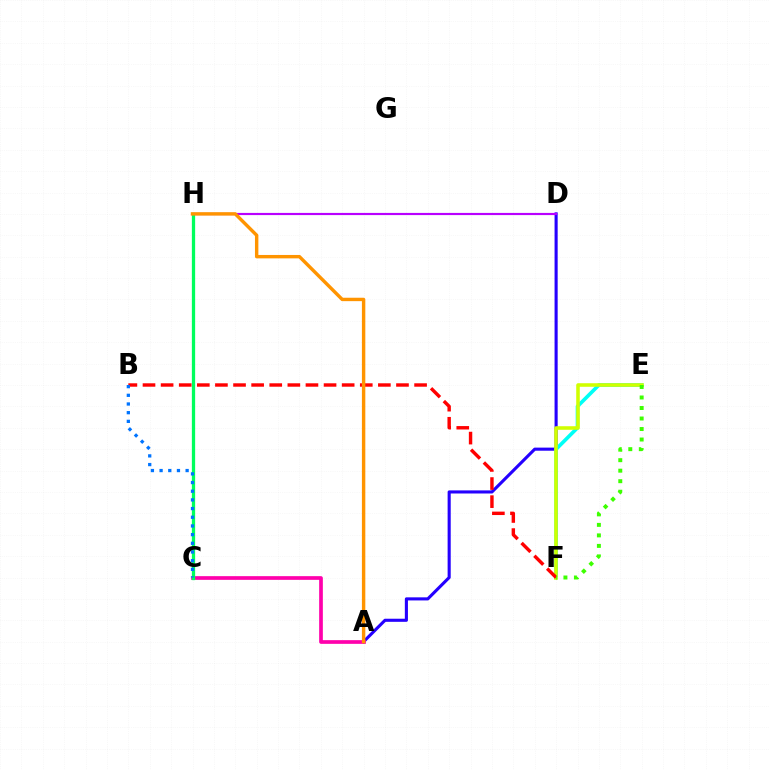{('A', 'D'): [{'color': '#2500ff', 'line_style': 'solid', 'thickness': 2.23}], ('A', 'C'): [{'color': '#ff00ac', 'line_style': 'solid', 'thickness': 2.66}], ('E', 'F'): [{'color': '#00fff6', 'line_style': 'solid', 'thickness': 2.63}, {'color': '#d1ff00', 'line_style': 'solid', 'thickness': 2.56}, {'color': '#3dff00', 'line_style': 'dotted', 'thickness': 2.86}], ('C', 'H'): [{'color': '#00ff5c', 'line_style': 'solid', 'thickness': 2.36}], ('B', 'F'): [{'color': '#ff0000', 'line_style': 'dashed', 'thickness': 2.46}], ('D', 'H'): [{'color': '#b900ff', 'line_style': 'solid', 'thickness': 1.56}], ('A', 'H'): [{'color': '#ff9400', 'line_style': 'solid', 'thickness': 2.46}], ('B', 'C'): [{'color': '#0074ff', 'line_style': 'dotted', 'thickness': 2.36}]}